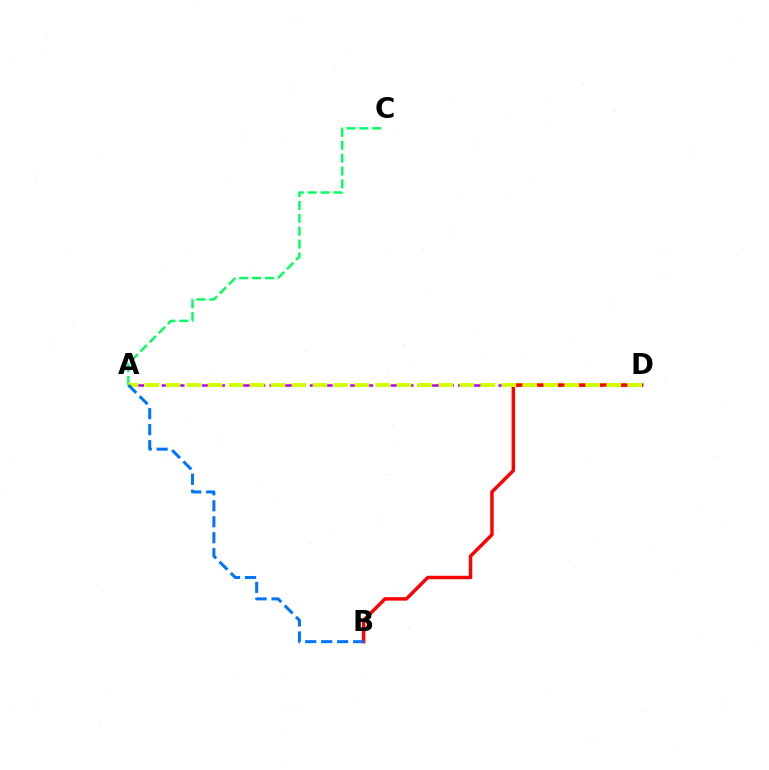{('A', 'D'): [{'color': '#b900ff', 'line_style': 'dashed', 'thickness': 1.83}, {'color': '#d1ff00', 'line_style': 'dashed', 'thickness': 2.85}], ('B', 'D'): [{'color': '#ff0000', 'line_style': 'solid', 'thickness': 2.47}], ('A', 'C'): [{'color': '#00ff5c', 'line_style': 'dashed', 'thickness': 1.75}], ('A', 'B'): [{'color': '#0074ff', 'line_style': 'dashed', 'thickness': 2.17}]}